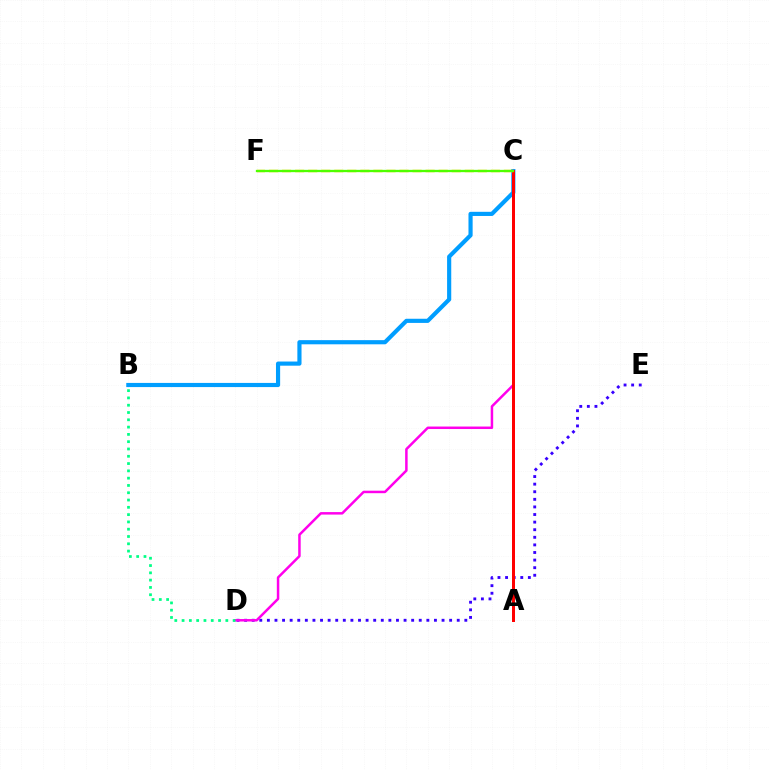{('D', 'E'): [{'color': '#3700ff', 'line_style': 'dotted', 'thickness': 2.06}], ('B', 'C'): [{'color': '#009eff', 'line_style': 'solid', 'thickness': 2.99}], ('C', 'D'): [{'color': '#ff00ed', 'line_style': 'solid', 'thickness': 1.8}], ('A', 'C'): [{'color': '#ff0000', 'line_style': 'solid', 'thickness': 2.16}], ('C', 'F'): [{'color': '#ffd500', 'line_style': 'dashed', 'thickness': 1.77}, {'color': '#4fff00', 'line_style': 'solid', 'thickness': 1.66}], ('B', 'D'): [{'color': '#00ff86', 'line_style': 'dotted', 'thickness': 1.98}]}